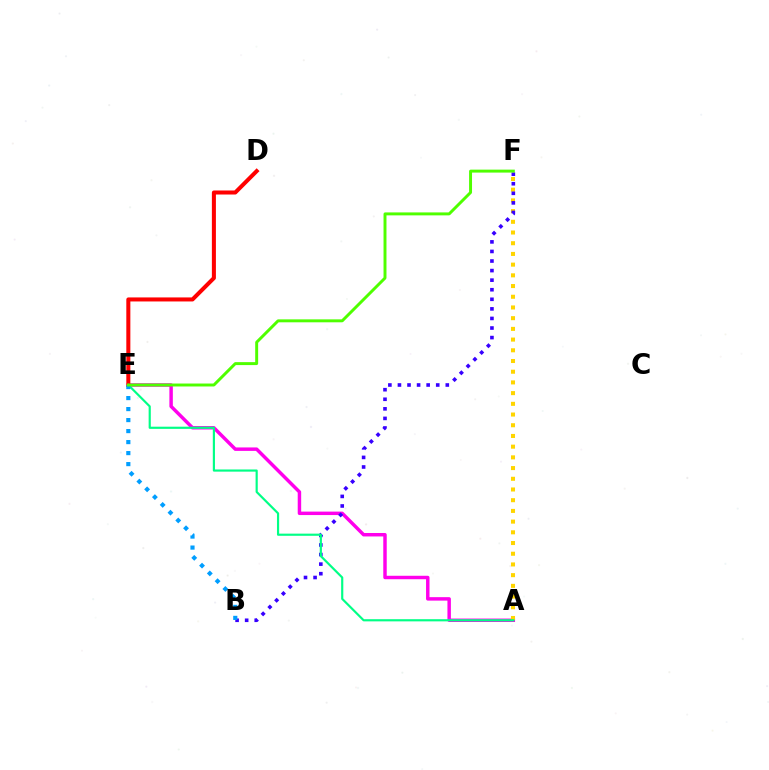{('A', 'E'): [{'color': '#ff00ed', 'line_style': 'solid', 'thickness': 2.49}, {'color': '#00ff86', 'line_style': 'solid', 'thickness': 1.56}], ('A', 'F'): [{'color': '#ffd500', 'line_style': 'dotted', 'thickness': 2.91}], ('B', 'F'): [{'color': '#3700ff', 'line_style': 'dotted', 'thickness': 2.6}], ('D', 'E'): [{'color': '#ff0000', 'line_style': 'solid', 'thickness': 2.91}], ('B', 'E'): [{'color': '#009eff', 'line_style': 'dotted', 'thickness': 2.99}], ('E', 'F'): [{'color': '#4fff00', 'line_style': 'solid', 'thickness': 2.12}]}